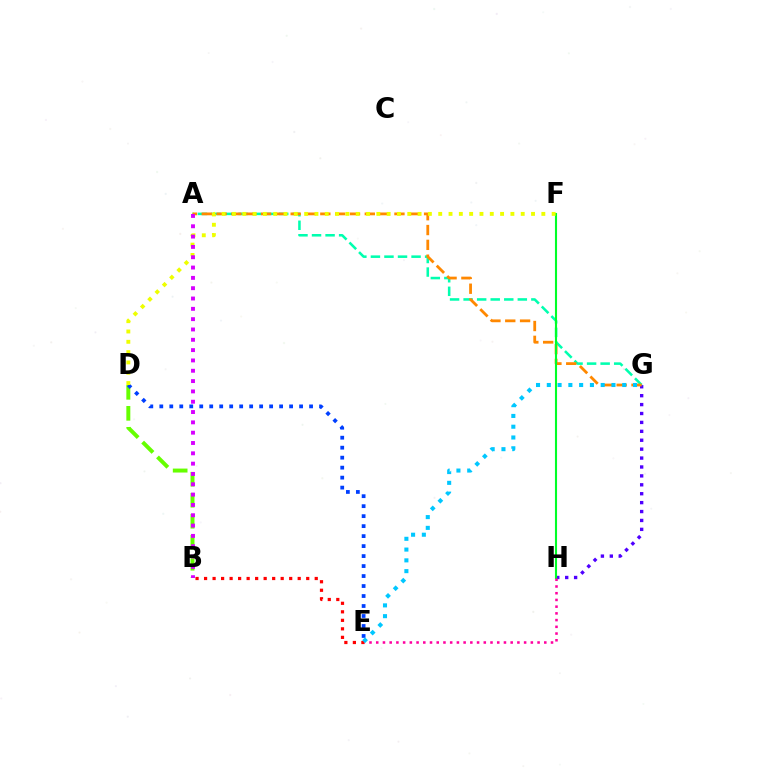{('A', 'G'): [{'color': '#00ffaf', 'line_style': 'dashed', 'thickness': 1.84}, {'color': '#ff8800', 'line_style': 'dashed', 'thickness': 2.01}], ('G', 'H'): [{'color': '#4f00ff', 'line_style': 'dotted', 'thickness': 2.42}], ('B', 'D'): [{'color': '#66ff00', 'line_style': 'dashed', 'thickness': 2.85}], ('D', 'E'): [{'color': '#003fff', 'line_style': 'dotted', 'thickness': 2.71}], ('F', 'H'): [{'color': '#00ff27', 'line_style': 'solid', 'thickness': 1.51}], ('E', 'H'): [{'color': '#ff00a0', 'line_style': 'dotted', 'thickness': 1.83}], ('B', 'E'): [{'color': '#ff0000', 'line_style': 'dotted', 'thickness': 2.31}], ('D', 'F'): [{'color': '#eeff00', 'line_style': 'dotted', 'thickness': 2.8}], ('E', 'G'): [{'color': '#00c7ff', 'line_style': 'dotted', 'thickness': 2.93}], ('A', 'B'): [{'color': '#d600ff', 'line_style': 'dotted', 'thickness': 2.8}]}